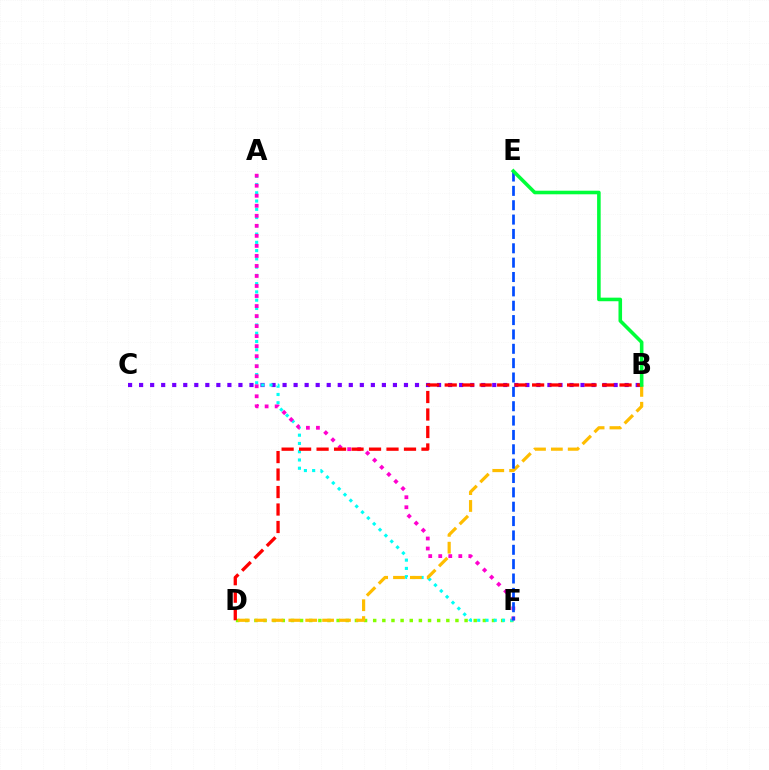{('D', 'F'): [{'color': '#84ff00', 'line_style': 'dotted', 'thickness': 2.48}], ('B', 'C'): [{'color': '#7200ff', 'line_style': 'dotted', 'thickness': 3.0}], ('A', 'F'): [{'color': '#00fff6', 'line_style': 'dotted', 'thickness': 2.24}, {'color': '#ff00cf', 'line_style': 'dotted', 'thickness': 2.72}], ('B', 'D'): [{'color': '#ffbd00', 'line_style': 'dashed', 'thickness': 2.29}, {'color': '#ff0000', 'line_style': 'dashed', 'thickness': 2.37}], ('E', 'F'): [{'color': '#004bff', 'line_style': 'dashed', 'thickness': 1.95}], ('B', 'E'): [{'color': '#00ff39', 'line_style': 'solid', 'thickness': 2.58}]}